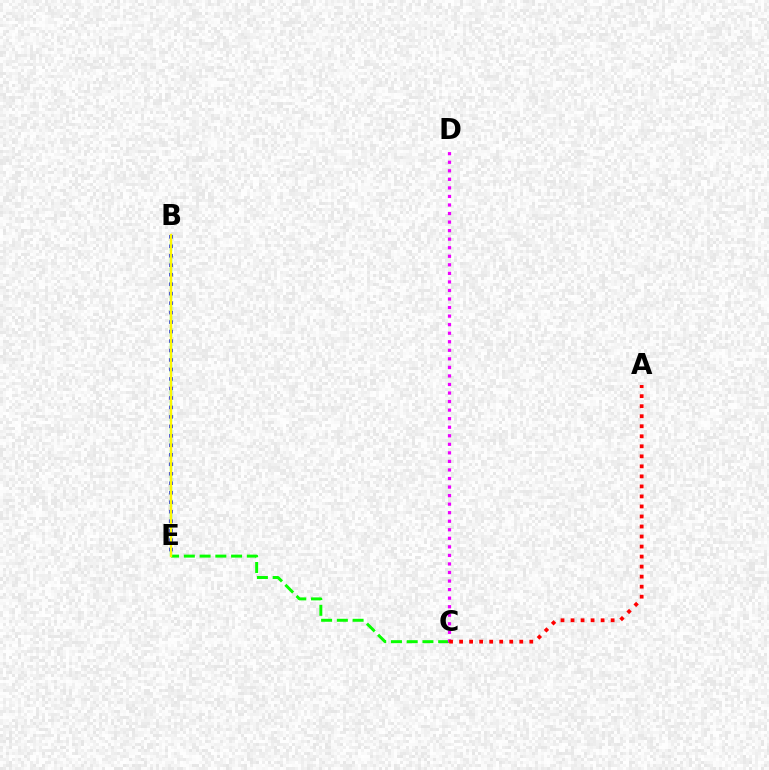{('C', 'E'): [{'color': '#08ff00', 'line_style': 'dashed', 'thickness': 2.14}], ('B', 'E'): [{'color': '#00fff6', 'line_style': 'dashed', 'thickness': 1.66}, {'color': '#0010ff', 'line_style': 'dotted', 'thickness': 2.58}, {'color': '#fcf500', 'line_style': 'solid', 'thickness': 1.73}], ('C', 'D'): [{'color': '#ee00ff', 'line_style': 'dotted', 'thickness': 2.32}], ('A', 'C'): [{'color': '#ff0000', 'line_style': 'dotted', 'thickness': 2.72}]}